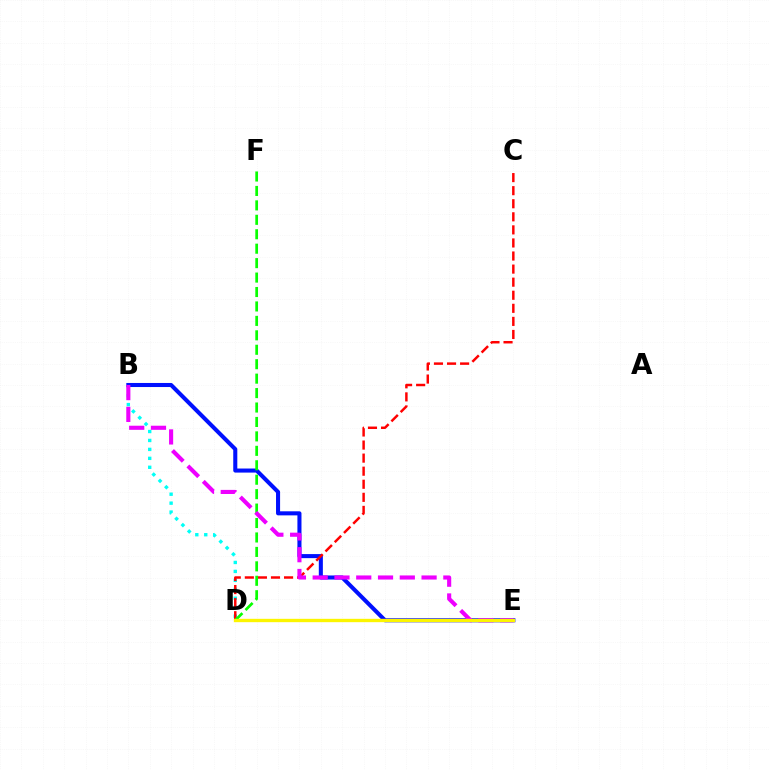{('B', 'E'): [{'color': '#0010ff', 'line_style': 'solid', 'thickness': 2.92}, {'color': '#ee00ff', 'line_style': 'dashed', 'thickness': 2.96}], ('B', 'D'): [{'color': '#00fff6', 'line_style': 'dotted', 'thickness': 2.43}], ('C', 'D'): [{'color': '#ff0000', 'line_style': 'dashed', 'thickness': 1.78}], ('D', 'F'): [{'color': '#08ff00', 'line_style': 'dashed', 'thickness': 1.96}], ('D', 'E'): [{'color': '#fcf500', 'line_style': 'solid', 'thickness': 2.41}]}